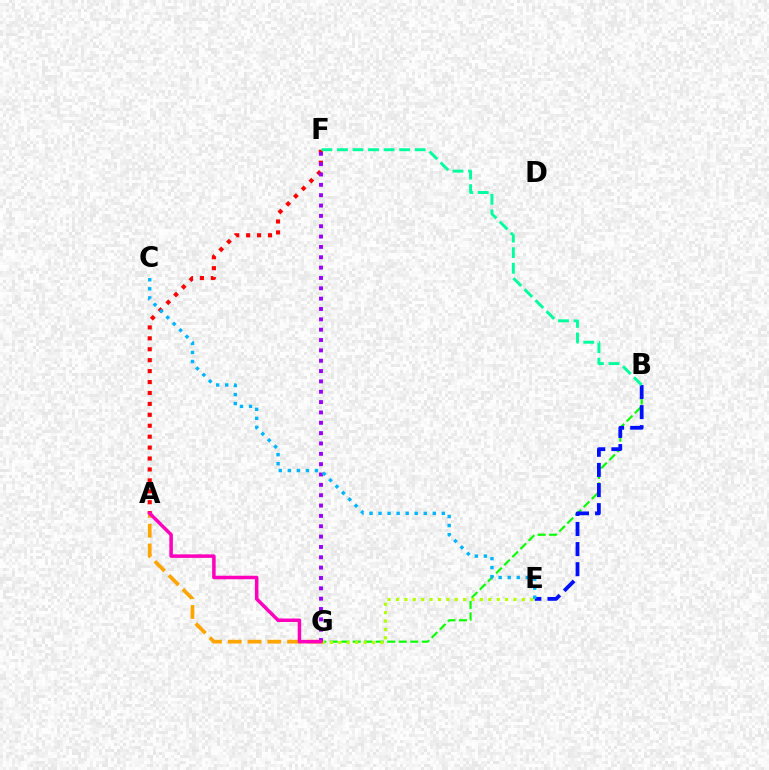{('B', 'G'): [{'color': '#08ff00', 'line_style': 'dashed', 'thickness': 1.56}], ('E', 'G'): [{'color': '#b3ff00', 'line_style': 'dotted', 'thickness': 2.28}], ('B', 'E'): [{'color': '#0010ff', 'line_style': 'dashed', 'thickness': 2.73}], ('A', 'G'): [{'color': '#ffa500', 'line_style': 'dashed', 'thickness': 2.69}, {'color': '#ff00bd', 'line_style': 'solid', 'thickness': 2.53}], ('A', 'F'): [{'color': '#ff0000', 'line_style': 'dotted', 'thickness': 2.97}], ('F', 'G'): [{'color': '#9b00ff', 'line_style': 'dotted', 'thickness': 2.81}], ('C', 'E'): [{'color': '#00b5ff', 'line_style': 'dotted', 'thickness': 2.46}], ('B', 'F'): [{'color': '#00ff9d', 'line_style': 'dashed', 'thickness': 2.11}]}